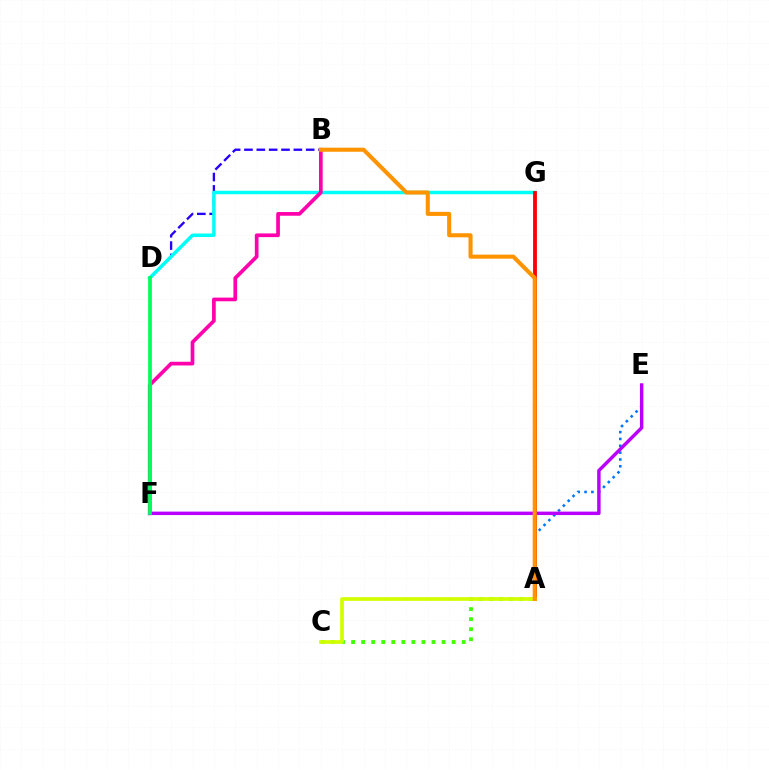{('A', 'C'): [{'color': '#3dff00', 'line_style': 'dotted', 'thickness': 2.73}, {'color': '#d1ff00', 'line_style': 'solid', 'thickness': 2.66}], ('A', 'E'): [{'color': '#0074ff', 'line_style': 'dotted', 'thickness': 1.86}], ('B', 'D'): [{'color': '#2500ff', 'line_style': 'dashed', 'thickness': 1.68}], ('D', 'G'): [{'color': '#00fff6', 'line_style': 'solid', 'thickness': 2.51}], ('A', 'G'): [{'color': '#ff0000', 'line_style': 'solid', 'thickness': 2.75}], ('B', 'F'): [{'color': '#ff00ac', 'line_style': 'solid', 'thickness': 2.66}], ('E', 'F'): [{'color': '#b900ff', 'line_style': 'solid', 'thickness': 2.48}], ('A', 'B'): [{'color': '#ff9400', 'line_style': 'solid', 'thickness': 2.93}], ('D', 'F'): [{'color': '#00ff5c', 'line_style': 'solid', 'thickness': 2.69}]}